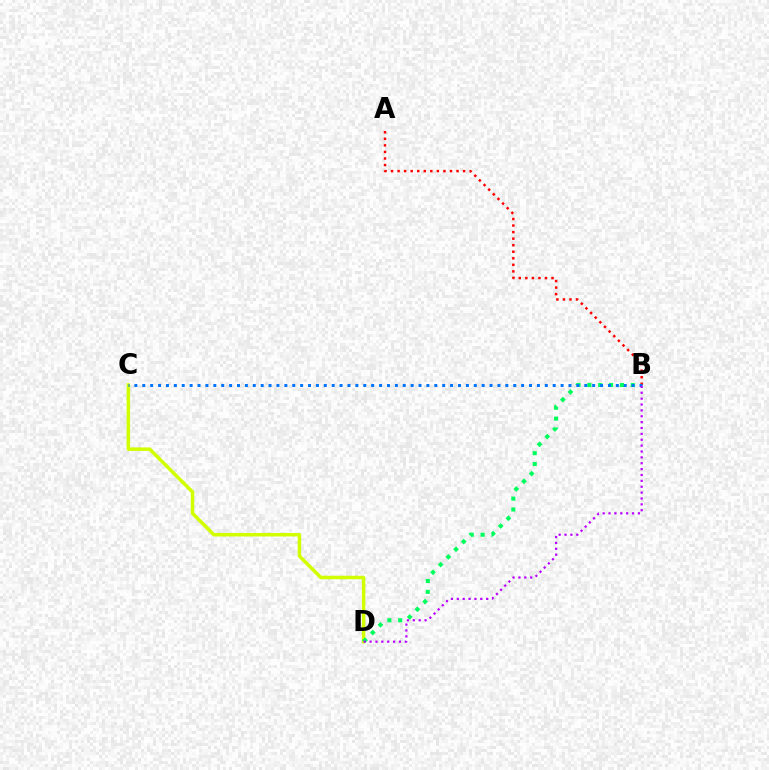{('A', 'B'): [{'color': '#ff0000', 'line_style': 'dotted', 'thickness': 1.78}], ('C', 'D'): [{'color': '#d1ff00', 'line_style': 'solid', 'thickness': 2.52}], ('B', 'D'): [{'color': '#00ff5c', 'line_style': 'dotted', 'thickness': 2.95}, {'color': '#b900ff', 'line_style': 'dotted', 'thickness': 1.6}], ('B', 'C'): [{'color': '#0074ff', 'line_style': 'dotted', 'thickness': 2.14}]}